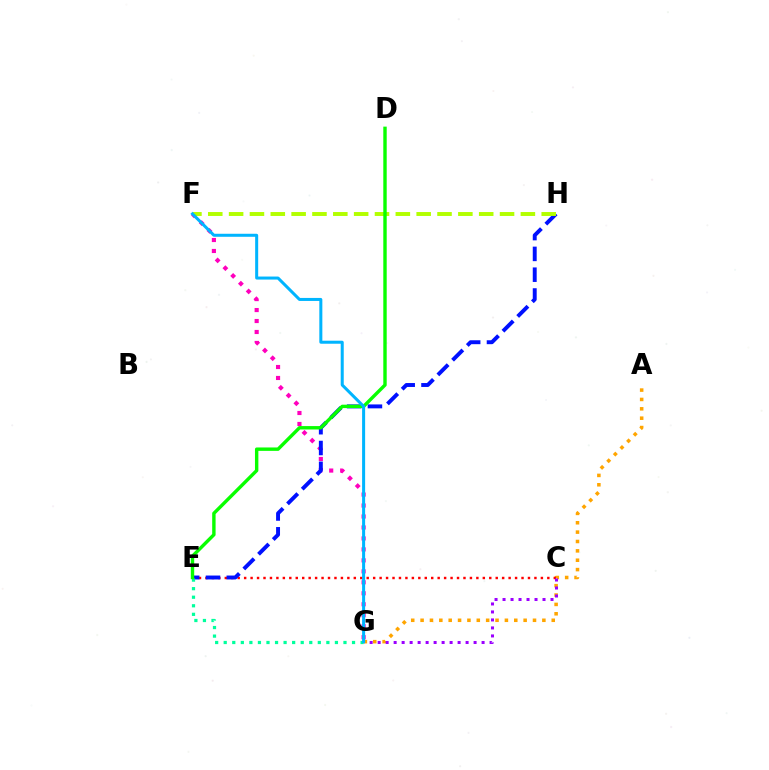{('A', 'G'): [{'color': '#ffa500', 'line_style': 'dotted', 'thickness': 2.55}], ('F', 'G'): [{'color': '#ff00bd', 'line_style': 'dotted', 'thickness': 2.98}, {'color': '#00b5ff', 'line_style': 'solid', 'thickness': 2.18}], ('C', 'E'): [{'color': '#ff0000', 'line_style': 'dotted', 'thickness': 1.75}], ('E', 'H'): [{'color': '#0010ff', 'line_style': 'dashed', 'thickness': 2.83}], ('E', 'G'): [{'color': '#00ff9d', 'line_style': 'dotted', 'thickness': 2.32}], ('F', 'H'): [{'color': '#b3ff00', 'line_style': 'dashed', 'thickness': 2.83}], ('D', 'E'): [{'color': '#08ff00', 'line_style': 'solid', 'thickness': 2.45}], ('C', 'G'): [{'color': '#9b00ff', 'line_style': 'dotted', 'thickness': 2.17}]}